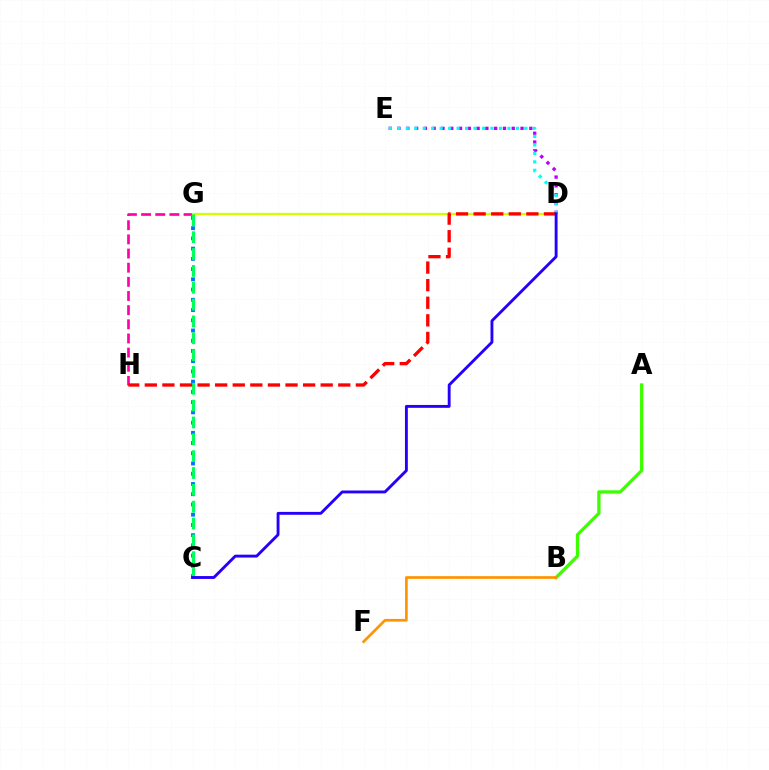{('G', 'H'): [{'color': '#ff00ac', 'line_style': 'dashed', 'thickness': 1.92}], ('D', 'E'): [{'color': '#b900ff', 'line_style': 'dotted', 'thickness': 2.39}, {'color': '#00fff6', 'line_style': 'dotted', 'thickness': 2.3}], ('A', 'B'): [{'color': '#3dff00', 'line_style': 'solid', 'thickness': 2.38}], ('C', 'G'): [{'color': '#0074ff', 'line_style': 'dotted', 'thickness': 2.78}, {'color': '#00ff5c', 'line_style': 'dashed', 'thickness': 2.29}], ('D', 'G'): [{'color': '#d1ff00', 'line_style': 'solid', 'thickness': 1.63}], ('B', 'F'): [{'color': '#ff9400', 'line_style': 'solid', 'thickness': 1.94}], ('D', 'H'): [{'color': '#ff0000', 'line_style': 'dashed', 'thickness': 2.39}], ('C', 'D'): [{'color': '#2500ff', 'line_style': 'solid', 'thickness': 2.07}]}